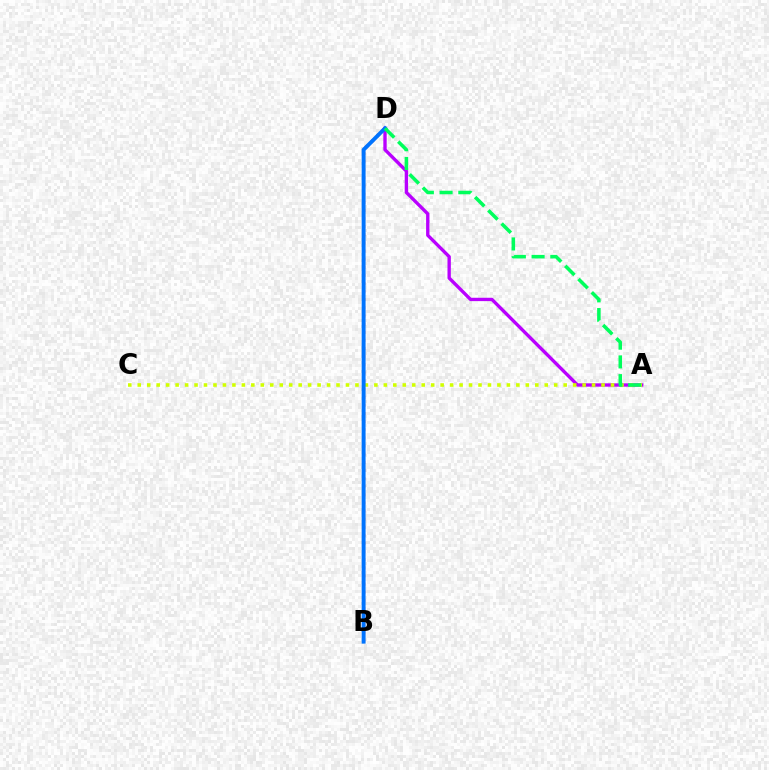{('B', 'D'): [{'color': '#ff0000', 'line_style': 'dotted', 'thickness': 2.21}, {'color': '#0074ff', 'line_style': 'solid', 'thickness': 2.82}], ('A', 'D'): [{'color': '#b900ff', 'line_style': 'solid', 'thickness': 2.41}, {'color': '#00ff5c', 'line_style': 'dashed', 'thickness': 2.54}], ('A', 'C'): [{'color': '#d1ff00', 'line_style': 'dotted', 'thickness': 2.57}]}